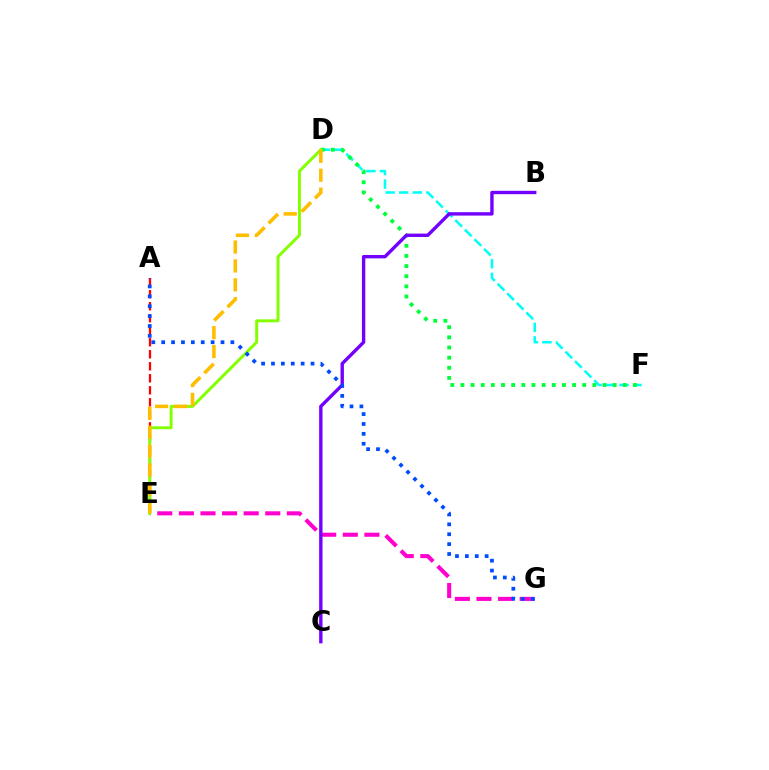{('A', 'E'): [{'color': '#ff0000', 'line_style': 'dashed', 'thickness': 1.63}], ('E', 'G'): [{'color': '#ff00cf', 'line_style': 'dashed', 'thickness': 2.93}], ('D', 'F'): [{'color': '#00fff6', 'line_style': 'dashed', 'thickness': 1.84}, {'color': '#00ff39', 'line_style': 'dotted', 'thickness': 2.76}], ('D', 'E'): [{'color': '#84ff00', 'line_style': 'solid', 'thickness': 2.13}, {'color': '#ffbd00', 'line_style': 'dashed', 'thickness': 2.57}], ('B', 'C'): [{'color': '#7200ff', 'line_style': 'solid', 'thickness': 2.43}], ('A', 'G'): [{'color': '#004bff', 'line_style': 'dotted', 'thickness': 2.69}]}